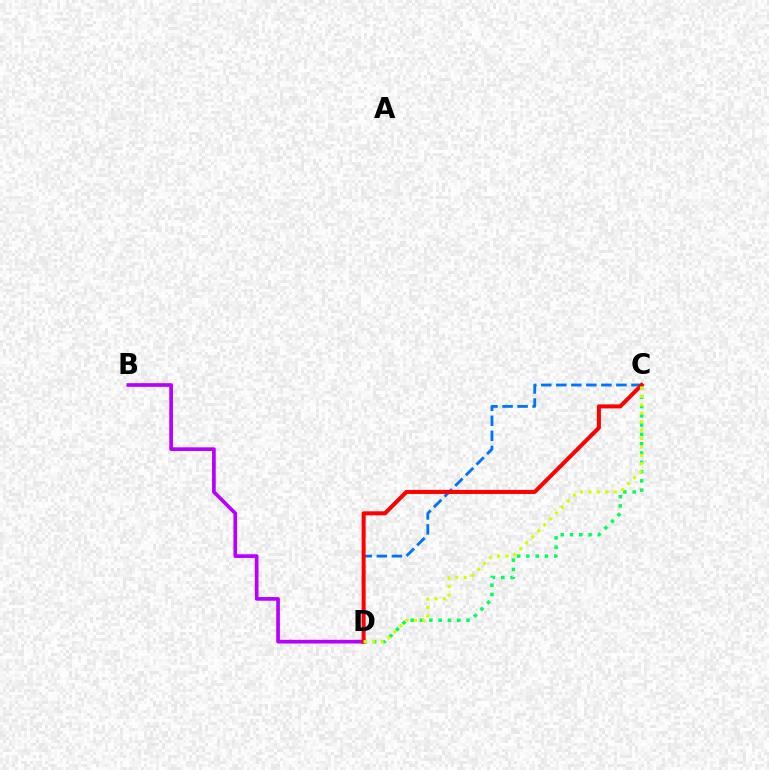{('C', 'D'): [{'color': '#00ff5c', 'line_style': 'dotted', 'thickness': 2.52}, {'color': '#0074ff', 'line_style': 'dashed', 'thickness': 2.04}, {'color': '#ff0000', 'line_style': 'solid', 'thickness': 2.9}, {'color': '#d1ff00', 'line_style': 'dotted', 'thickness': 2.29}], ('B', 'D'): [{'color': '#b900ff', 'line_style': 'solid', 'thickness': 2.66}]}